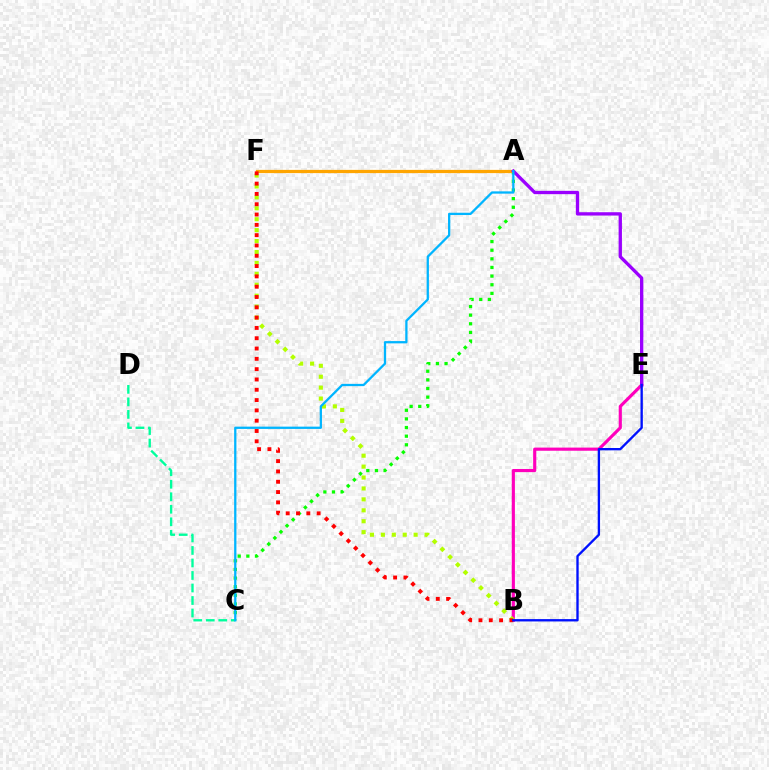{('A', 'C'): [{'color': '#08ff00', 'line_style': 'dotted', 'thickness': 2.35}, {'color': '#00b5ff', 'line_style': 'solid', 'thickness': 1.64}], ('B', 'E'): [{'color': '#ff00bd', 'line_style': 'solid', 'thickness': 2.26}, {'color': '#0010ff', 'line_style': 'solid', 'thickness': 1.69}], ('A', 'F'): [{'color': '#ffa500', 'line_style': 'solid', 'thickness': 2.33}], ('A', 'E'): [{'color': '#9b00ff', 'line_style': 'solid', 'thickness': 2.39}], ('C', 'D'): [{'color': '#00ff9d', 'line_style': 'dashed', 'thickness': 1.7}], ('B', 'F'): [{'color': '#b3ff00', 'line_style': 'dotted', 'thickness': 2.97}, {'color': '#ff0000', 'line_style': 'dotted', 'thickness': 2.8}]}